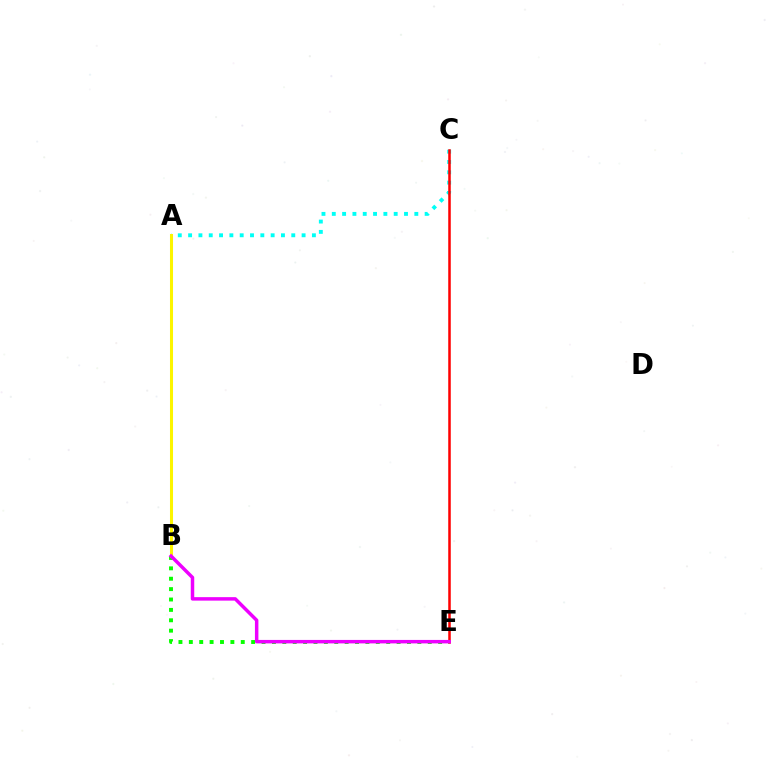{('A', 'C'): [{'color': '#00fff6', 'line_style': 'dotted', 'thickness': 2.8}], ('A', 'B'): [{'color': '#0010ff', 'line_style': 'solid', 'thickness': 2.05}, {'color': '#fcf500', 'line_style': 'solid', 'thickness': 2.18}], ('C', 'E'): [{'color': '#ff0000', 'line_style': 'solid', 'thickness': 1.82}], ('B', 'E'): [{'color': '#08ff00', 'line_style': 'dotted', 'thickness': 2.82}, {'color': '#ee00ff', 'line_style': 'solid', 'thickness': 2.5}]}